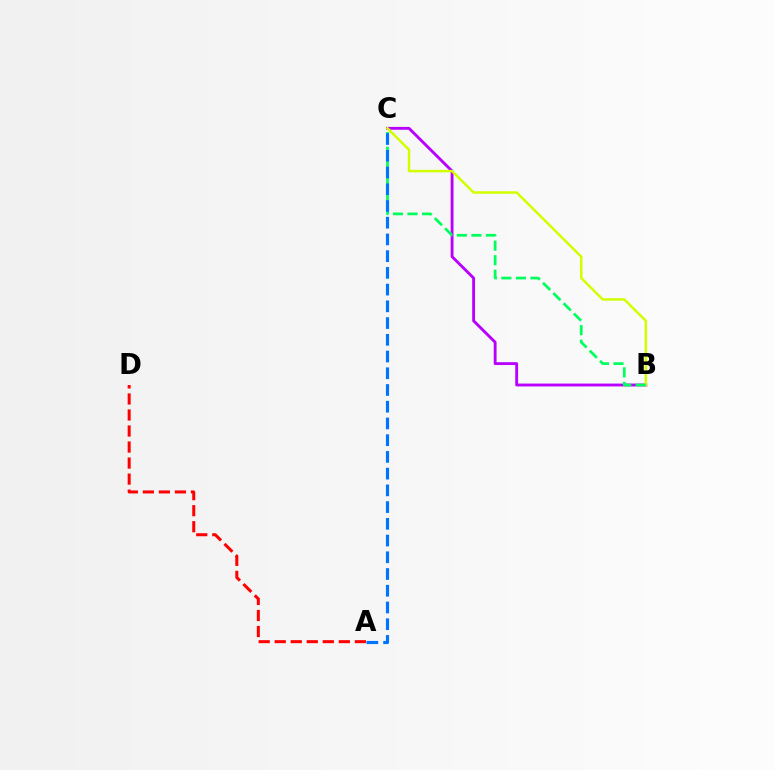{('B', 'C'): [{'color': '#b900ff', 'line_style': 'solid', 'thickness': 2.06}, {'color': '#d1ff00', 'line_style': 'solid', 'thickness': 1.8}, {'color': '#00ff5c', 'line_style': 'dashed', 'thickness': 1.98}], ('A', 'D'): [{'color': '#ff0000', 'line_style': 'dashed', 'thickness': 2.18}], ('A', 'C'): [{'color': '#0074ff', 'line_style': 'dashed', 'thickness': 2.27}]}